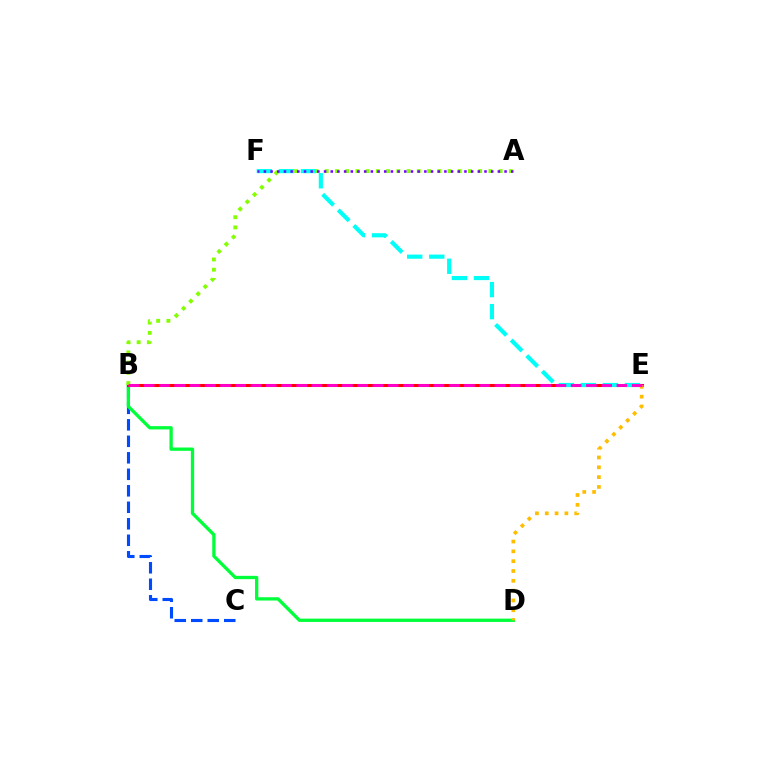{('B', 'C'): [{'color': '#004bff', 'line_style': 'dashed', 'thickness': 2.24}], ('B', 'D'): [{'color': '#00ff39', 'line_style': 'solid', 'thickness': 2.37}], ('B', 'E'): [{'color': '#ff0000', 'line_style': 'solid', 'thickness': 2.2}, {'color': '#ff00cf', 'line_style': 'dashed', 'thickness': 2.07}], ('A', 'B'): [{'color': '#84ff00', 'line_style': 'dotted', 'thickness': 2.78}], ('E', 'F'): [{'color': '#00fff6', 'line_style': 'dashed', 'thickness': 2.99}], ('A', 'F'): [{'color': '#7200ff', 'line_style': 'dotted', 'thickness': 1.82}], ('D', 'E'): [{'color': '#ffbd00', 'line_style': 'dotted', 'thickness': 2.67}]}